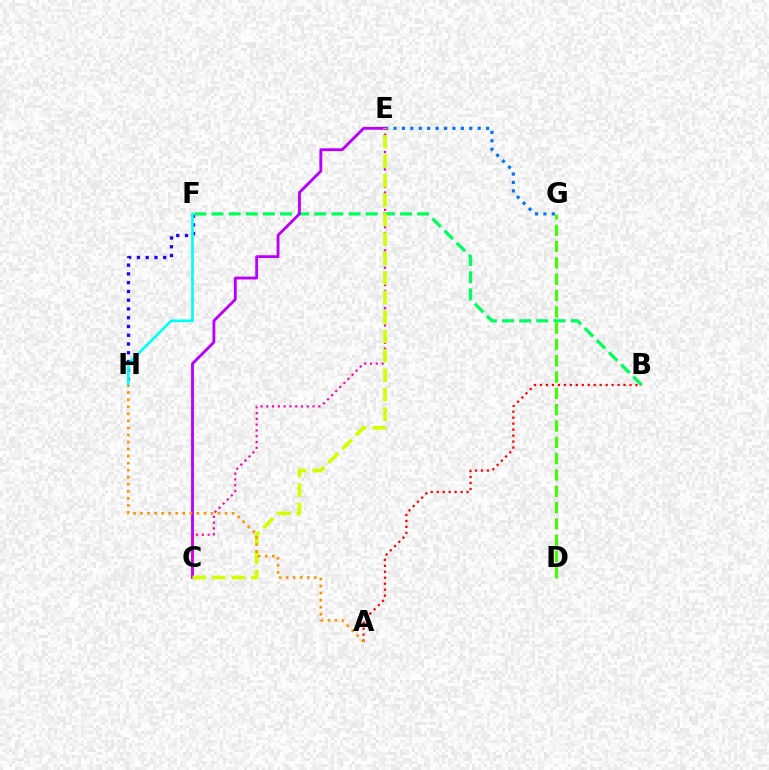{('F', 'H'): [{'color': '#2500ff', 'line_style': 'dotted', 'thickness': 2.38}, {'color': '#00fff6', 'line_style': 'solid', 'thickness': 1.92}], ('E', 'G'): [{'color': '#0074ff', 'line_style': 'dotted', 'thickness': 2.29}], ('B', 'F'): [{'color': '#00ff5c', 'line_style': 'dashed', 'thickness': 2.33}], ('C', 'E'): [{'color': '#b900ff', 'line_style': 'solid', 'thickness': 2.05}, {'color': '#ff00ac', 'line_style': 'dotted', 'thickness': 1.57}, {'color': '#d1ff00', 'line_style': 'dashed', 'thickness': 2.64}], ('A', 'B'): [{'color': '#ff0000', 'line_style': 'dotted', 'thickness': 1.62}], ('D', 'G'): [{'color': '#3dff00', 'line_style': 'dashed', 'thickness': 2.22}], ('A', 'H'): [{'color': '#ff9400', 'line_style': 'dotted', 'thickness': 1.91}]}